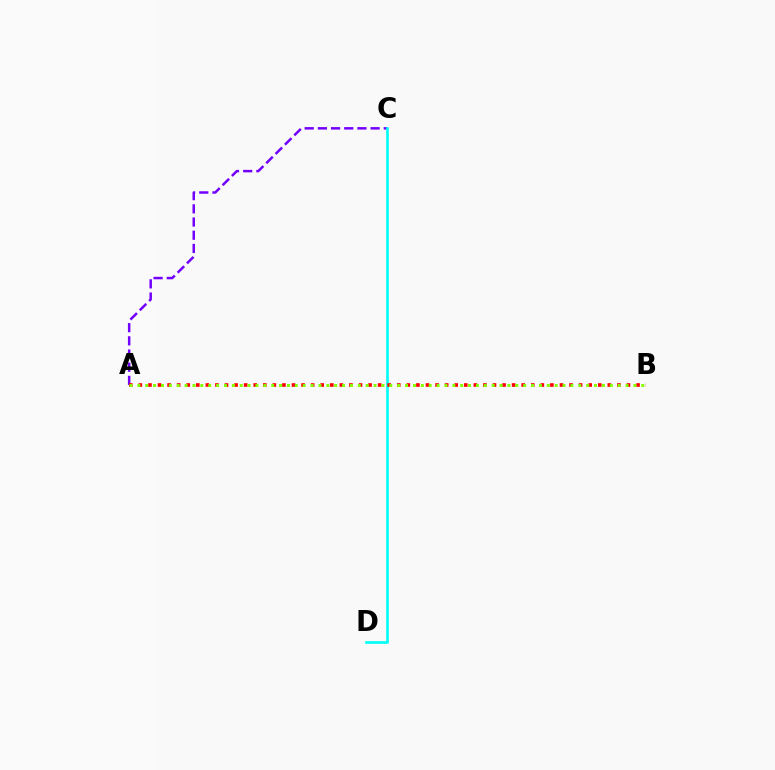{('A', 'C'): [{'color': '#7200ff', 'line_style': 'dashed', 'thickness': 1.79}], ('C', 'D'): [{'color': '#00fff6', 'line_style': 'solid', 'thickness': 1.91}], ('A', 'B'): [{'color': '#ff0000', 'line_style': 'dotted', 'thickness': 2.6}, {'color': '#84ff00', 'line_style': 'dotted', 'thickness': 2.14}]}